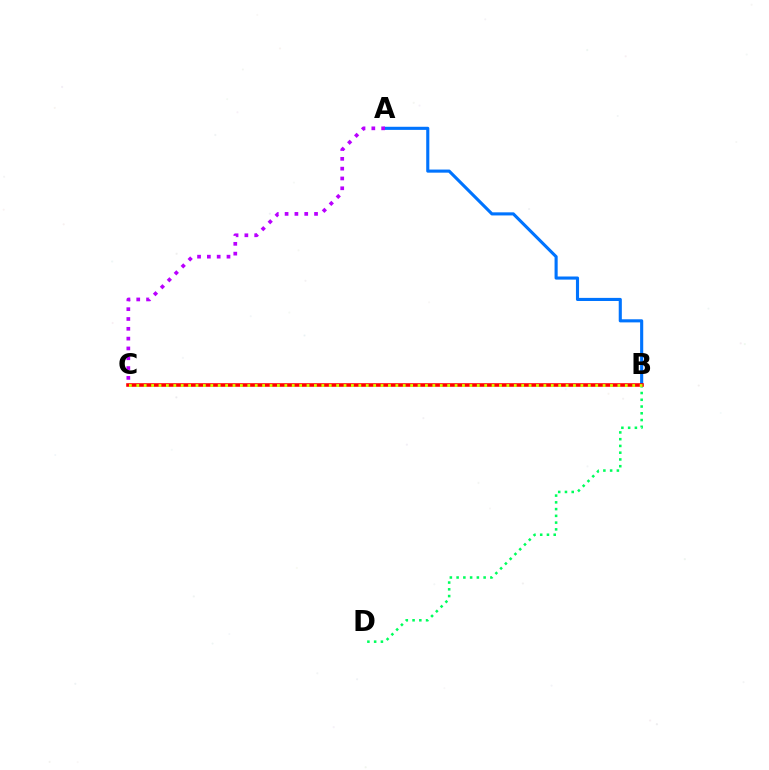{('B', 'D'): [{'color': '#00ff5c', 'line_style': 'dotted', 'thickness': 1.84}], ('A', 'B'): [{'color': '#0074ff', 'line_style': 'solid', 'thickness': 2.24}], ('A', 'C'): [{'color': '#b900ff', 'line_style': 'dotted', 'thickness': 2.67}], ('B', 'C'): [{'color': '#ff0000', 'line_style': 'solid', 'thickness': 2.58}, {'color': '#d1ff00', 'line_style': 'dotted', 'thickness': 2.01}]}